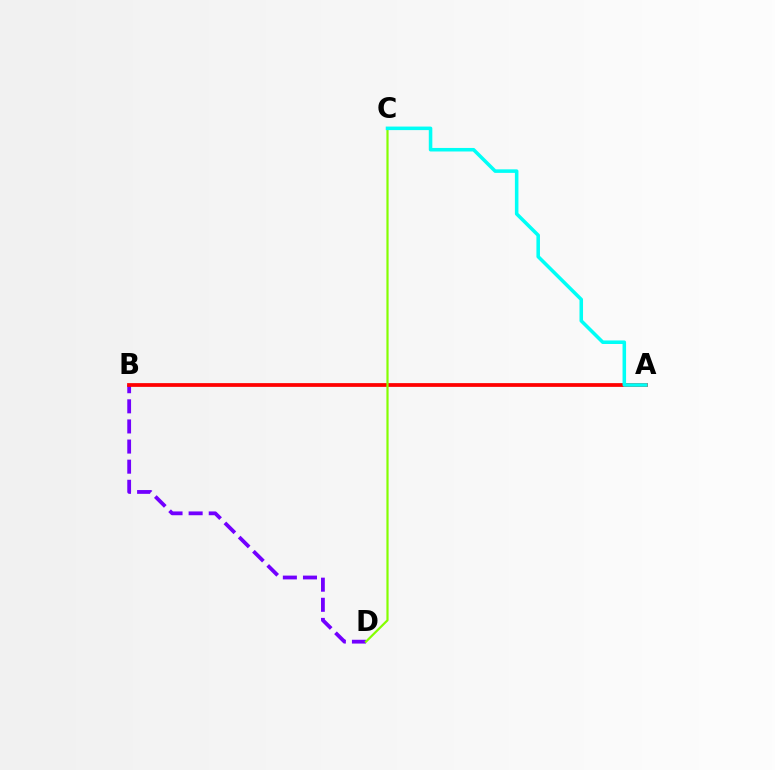{('B', 'D'): [{'color': '#7200ff', 'line_style': 'dashed', 'thickness': 2.73}], ('A', 'B'): [{'color': '#ff0000', 'line_style': 'solid', 'thickness': 2.7}], ('C', 'D'): [{'color': '#84ff00', 'line_style': 'solid', 'thickness': 1.58}], ('A', 'C'): [{'color': '#00fff6', 'line_style': 'solid', 'thickness': 2.55}]}